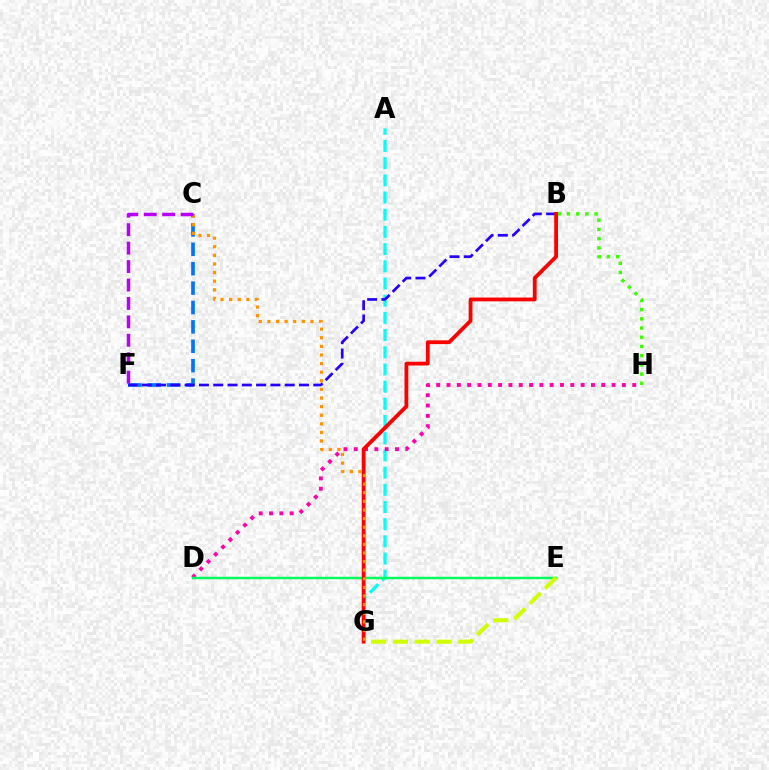{('C', 'F'): [{'color': '#0074ff', 'line_style': 'dashed', 'thickness': 2.63}, {'color': '#b900ff', 'line_style': 'dashed', 'thickness': 2.5}], ('B', 'H'): [{'color': '#3dff00', 'line_style': 'dotted', 'thickness': 2.5}], ('A', 'G'): [{'color': '#00fff6', 'line_style': 'dashed', 'thickness': 2.34}], ('B', 'F'): [{'color': '#2500ff', 'line_style': 'dashed', 'thickness': 1.94}], ('D', 'H'): [{'color': '#ff00ac', 'line_style': 'dotted', 'thickness': 2.8}], ('D', 'E'): [{'color': '#00ff5c', 'line_style': 'solid', 'thickness': 1.77}], ('E', 'G'): [{'color': '#d1ff00', 'line_style': 'dashed', 'thickness': 2.97}], ('B', 'G'): [{'color': '#ff0000', 'line_style': 'solid', 'thickness': 2.73}], ('C', 'G'): [{'color': '#ff9400', 'line_style': 'dotted', 'thickness': 2.34}]}